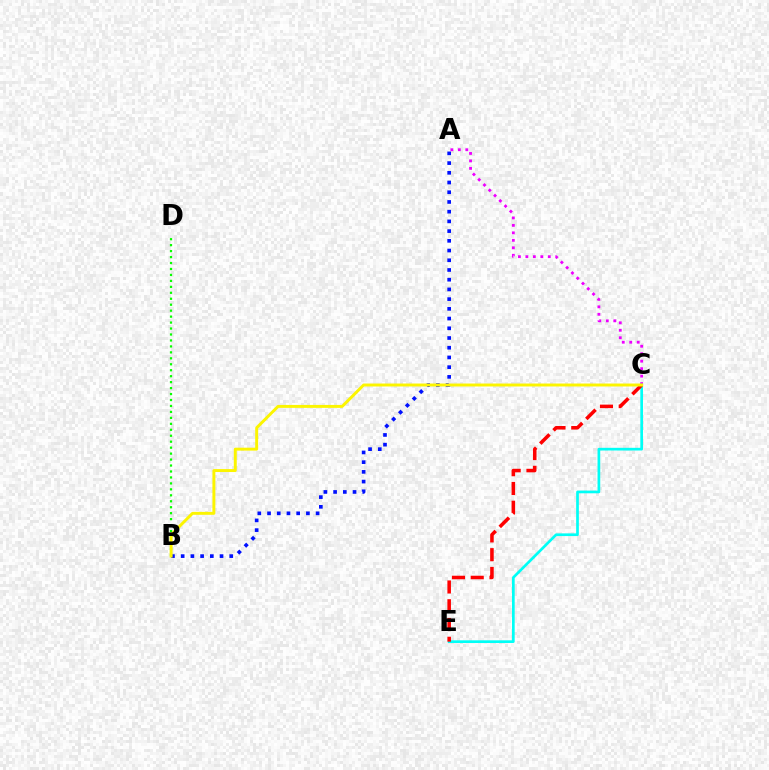{('A', 'C'): [{'color': '#ee00ff', 'line_style': 'dotted', 'thickness': 2.03}], ('A', 'B'): [{'color': '#0010ff', 'line_style': 'dotted', 'thickness': 2.64}], ('C', 'E'): [{'color': '#00fff6', 'line_style': 'solid', 'thickness': 1.94}, {'color': '#ff0000', 'line_style': 'dashed', 'thickness': 2.55}], ('B', 'D'): [{'color': '#08ff00', 'line_style': 'dotted', 'thickness': 1.62}], ('B', 'C'): [{'color': '#fcf500', 'line_style': 'solid', 'thickness': 2.12}]}